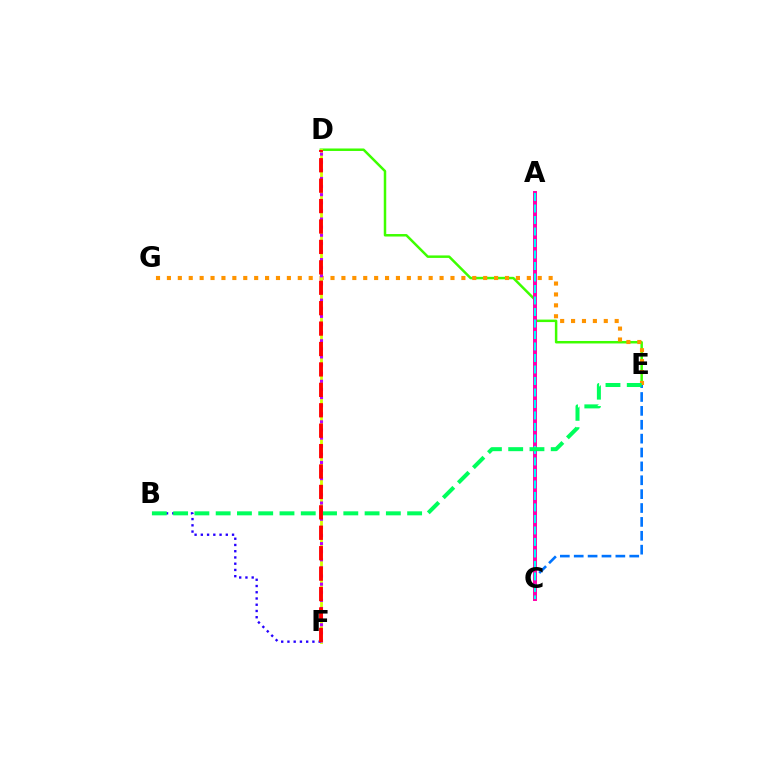{('D', 'E'): [{'color': '#3dff00', 'line_style': 'solid', 'thickness': 1.79}], ('C', 'E'): [{'color': '#0074ff', 'line_style': 'dashed', 'thickness': 1.89}], ('E', 'G'): [{'color': '#ff9400', 'line_style': 'dotted', 'thickness': 2.96}], ('A', 'C'): [{'color': '#ff00ac', 'line_style': 'solid', 'thickness': 2.86}, {'color': '#00fff6', 'line_style': 'dashed', 'thickness': 1.56}], ('D', 'F'): [{'color': '#d1ff00', 'line_style': 'solid', 'thickness': 2.01}, {'color': '#b900ff', 'line_style': 'dotted', 'thickness': 2.2}, {'color': '#ff0000', 'line_style': 'dashed', 'thickness': 2.77}], ('B', 'F'): [{'color': '#2500ff', 'line_style': 'dotted', 'thickness': 1.7}], ('B', 'E'): [{'color': '#00ff5c', 'line_style': 'dashed', 'thickness': 2.89}]}